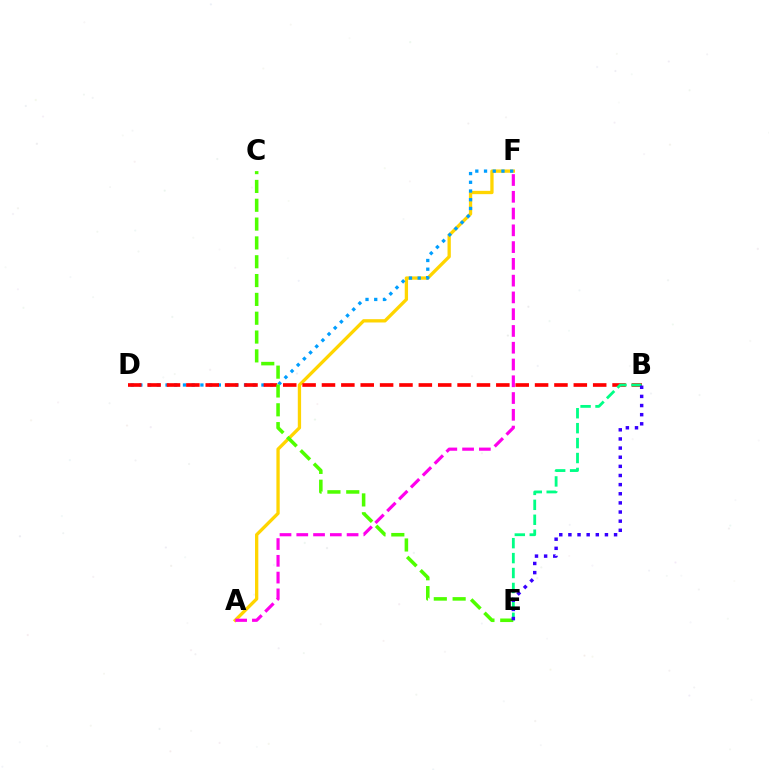{('A', 'F'): [{'color': '#ffd500', 'line_style': 'solid', 'thickness': 2.38}, {'color': '#ff00ed', 'line_style': 'dashed', 'thickness': 2.28}], ('D', 'F'): [{'color': '#009eff', 'line_style': 'dotted', 'thickness': 2.37}], ('B', 'D'): [{'color': '#ff0000', 'line_style': 'dashed', 'thickness': 2.63}], ('B', 'E'): [{'color': '#00ff86', 'line_style': 'dashed', 'thickness': 2.03}, {'color': '#3700ff', 'line_style': 'dotted', 'thickness': 2.48}], ('C', 'E'): [{'color': '#4fff00', 'line_style': 'dashed', 'thickness': 2.56}]}